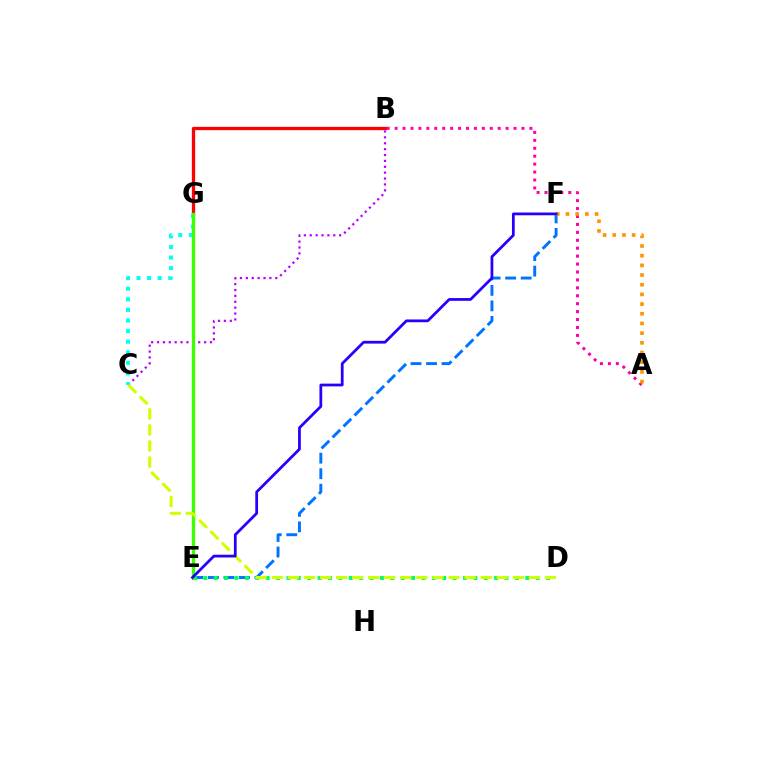{('A', 'B'): [{'color': '#ff00ac', 'line_style': 'dotted', 'thickness': 2.15}], ('E', 'F'): [{'color': '#0074ff', 'line_style': 'dashed', 'thickness': 2.11}, {'color': '#2500ff', 'line_style': 'solid', 'thickness': 1.98}], ('B', 'G'): [{'color': '#ff0000', 'line_style': 'solid', 'thickness': 2.38}], ('A', 'F'): [{'color': '#ff9400', 'line_style': 'dotted', 'thickness': 2.63}], ('B', 'C'): [{'color': '#b900ff', 'line_style': 'dotted', 'thickness': 1.6}], ('C', 'G'): [{'color': '#00fff6', 'line_style': 'dotted', 'thickness': 2.88}], ('D', 'E'): [{'color': '#00ff5c', 'line_style': 'dotted', 'thickness': 2.82}], ('E', 'G'): [{'color': '#3dff00', 'line_style': 'solid', 'thickness': 2.39}], ('C', 'D'): [{'color': '#d1ff00', 'line_style': 'dashed', 'thickness': 2.18}]}